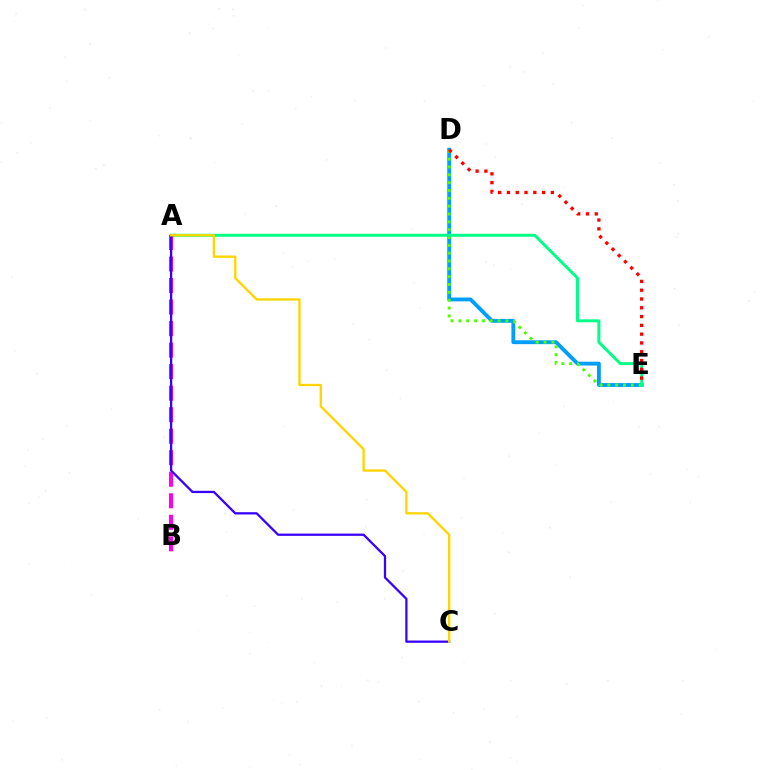{('D', 'E'): [{'color': '#009eff', 'line_style': 'solid', 'thickness': 2.78}, {'color': '#4fff00', 'line_style': 'dotted', 'thickness': 2.13}, {'color': '#ff0000', 'line_style': 'dotted', 'thickness': 2.39}], ('A', 'E'): [{'color': '#00ff86', 'line_style': 'solid', 'thickness': 2.14}], ('A', 'B'): [{'color': '#ff00ed', 'line_style': 'dashed', 'thickness': 2.92}], ('A', 'C'): [{'color': '#3700ff', 'line_style': 'solid', 'thickness': 1.64}, {'color': '#ffd500', 'line_style': 'solid', 'thickness': 1.68}]}